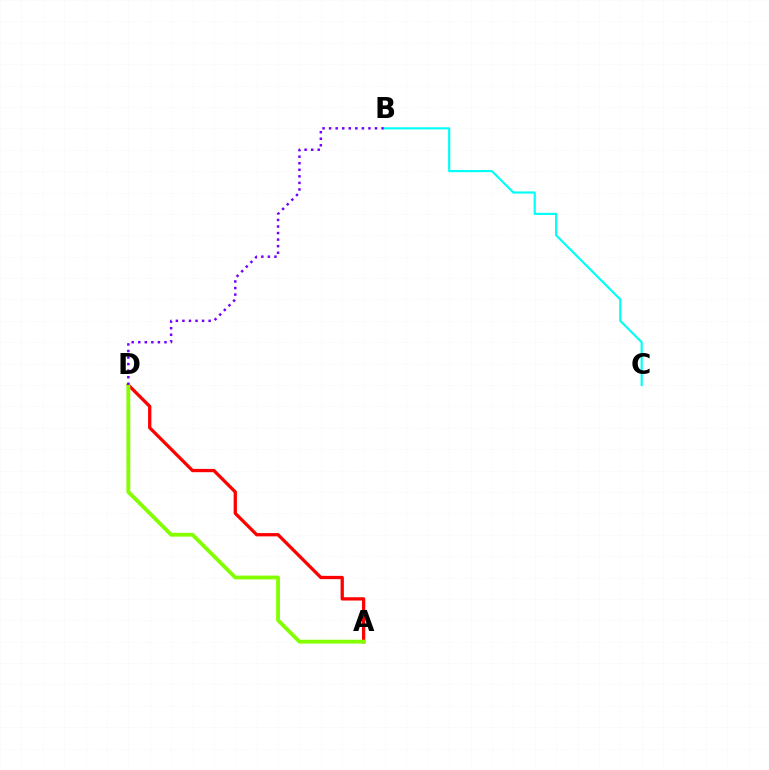{('A', 'D'): [{'color': '#ff0000', 'line_style': 'solid', 'thickness': 2.36}, {'color': '#84ff00', 'line_style': 'solid', 'thickness': 2.76}], ('B', 'C'): [{'color': '#00fff6', 'line_style': 'solid', 'thickness': 1.56}], ('B', 'D'): [{'color': '#7200ff', 'line_style': 'dotted', 'thickness': 1.78}]}